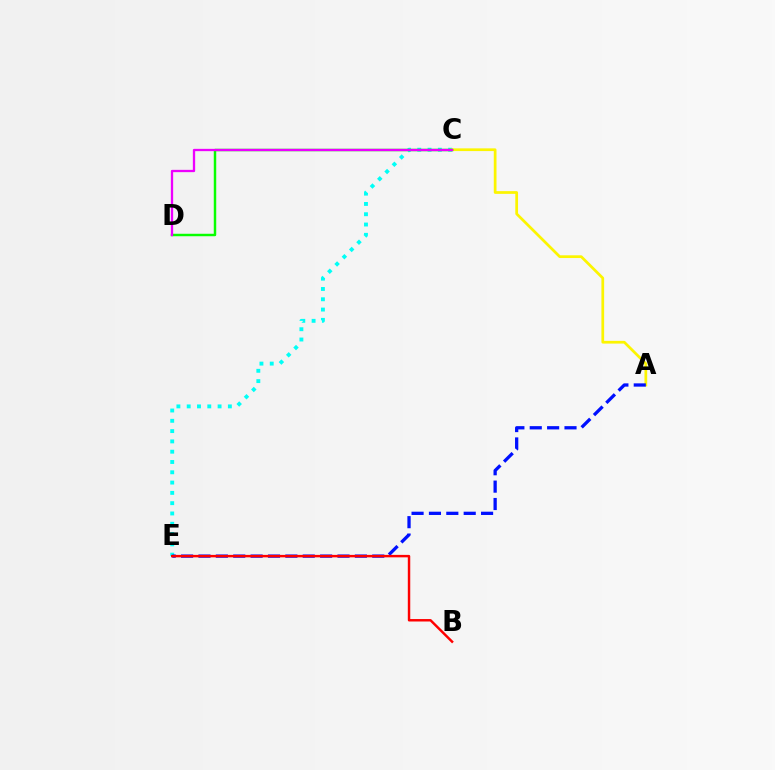{('C', 'E'): [{'color': '#00fff6', 'line_style': 'dotted', 'thickness': 2.8}], ('A', 'C'): [{'color': '#fcf500', 'line_style': 'solid', 'thickness': 1.96}], ('C', 'D'): [{'color': '#08ff00', 'line_style': 'solid', 'thickness': 1.77}, {'color': '#ee00ff', 'line_style': 'solid', 'thickness': 1.66}], ('A', 'E'): [{'color': '#0010ff', 'line_style': 'dashed', 'thickness': 2.36}], ('B', 'E'): [{'color': '#ff0000', 'line_style': 'solid', 'thickness': 1.76}]}